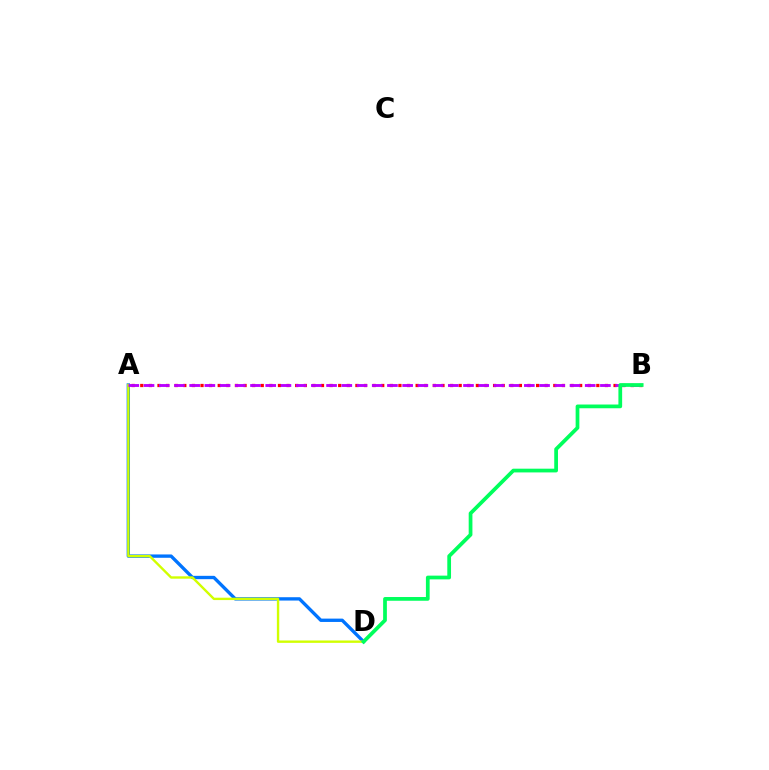{('A', 'D'): [{'color': '#0074ff', 'line_style': 'solid', 'thickness': 2.41}, {'color': '#d1ff00', 'line_style': 'solid', 'thickness': 1.71}], ('A', 'B'): [{'color': '#ff0000', 'line_style': 'dotted', 'thickness': 2.34}, {'color': '#b900ff', 'line_style': 'dashed', 'thickness': 2.07}], ('B', 'D'): [{'color': '#00ff5c', 'line_style': 'solid', 'thickness': 2.69}]}